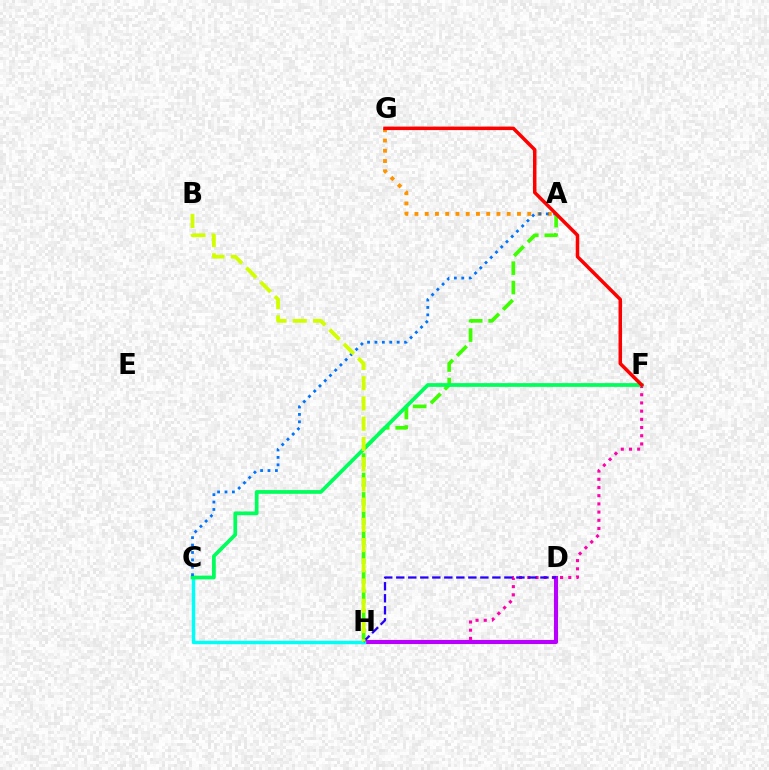{('A', 'H'): [{'color': '#3dff00', 'line_style': 'dashed', 'thickness': 2.64}], ('F', 'H'): [{'color': '#ff00ac', 'line_style': 'dotted', 'thickness': 2.23}], ('D', 'H'): [{'color': '#b900ff', 'line_style': 'solid', 'thickness': 2.95}, {'color': '#2500ff', 'line_style': 'dashed', 'thickness': 1.63}], ('A', 'G'): [{'color': '#ff9400', 'line_style': 'dotted', 'thickness': 2.79}], ('C', 'H'): [{'color': '#00fff6', 'line_style': 'solid', 'thickness': 2.48}], ('C', 'F'): [{'color': '#00ff5c', 'line_style': 'solid', 'thickness': 2.7}], ('A', 'C'): [{'color': '#0074ff', 'line_style': 'dotted', 'thickness': 2.01}], ('B', 'H'): [{'color': '#d1ff00', 'line_style': 'dashed', 'thickness': 2.75}], ('F', 'G'): [{'color': '#ff0000', 'line_style': 'solid', 'thickness': 2.52}]}